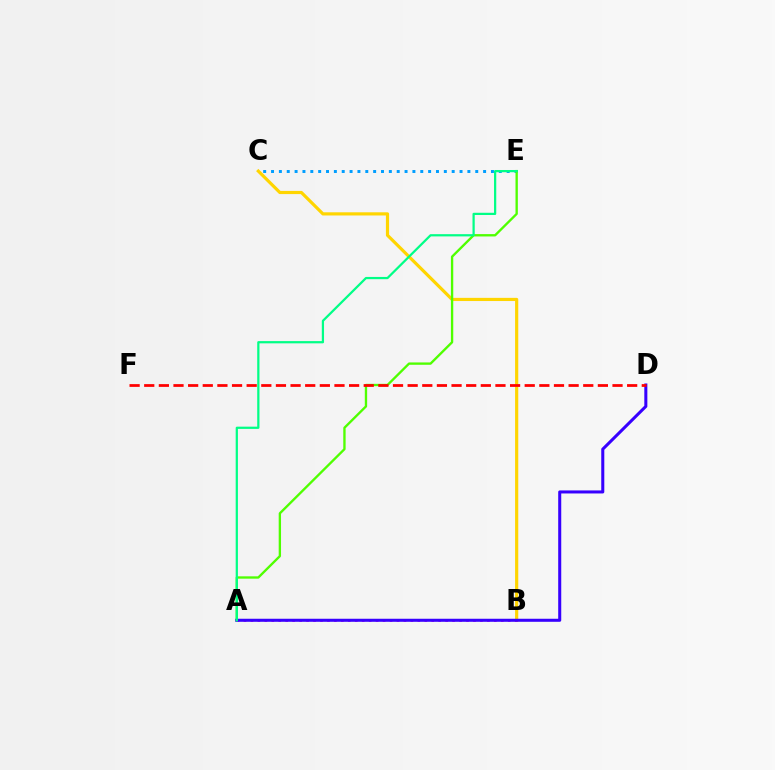{('C', 'E'): [{'color': '#009eff', 'line_style': 'dotted', 'thickness': 2.13}], ('B', 'C'): [{'color': '#ffd500', 'line_style': 'solid', 'thickness': 2.29}], ('A', 'E'): [{'color': '#4fff00', 'line_style': 'solid', 'thickness': 1.69}, {'color': '#00ff86', 'line_style': 'solid', 'thickness': 1.61}], ('A', 'B'): [{'color': '#ff00ed', 'line_style': 'dotted', 'thickness': 1.89}], ('A', 'D'): [{'color': '#3700ff', 'line_style': 'solid', 'thickness': 2.19}], ('D', 'F'): [{'color': '#ff0000', 'line_style': 'dashed', 'thickness': 1.99}]}